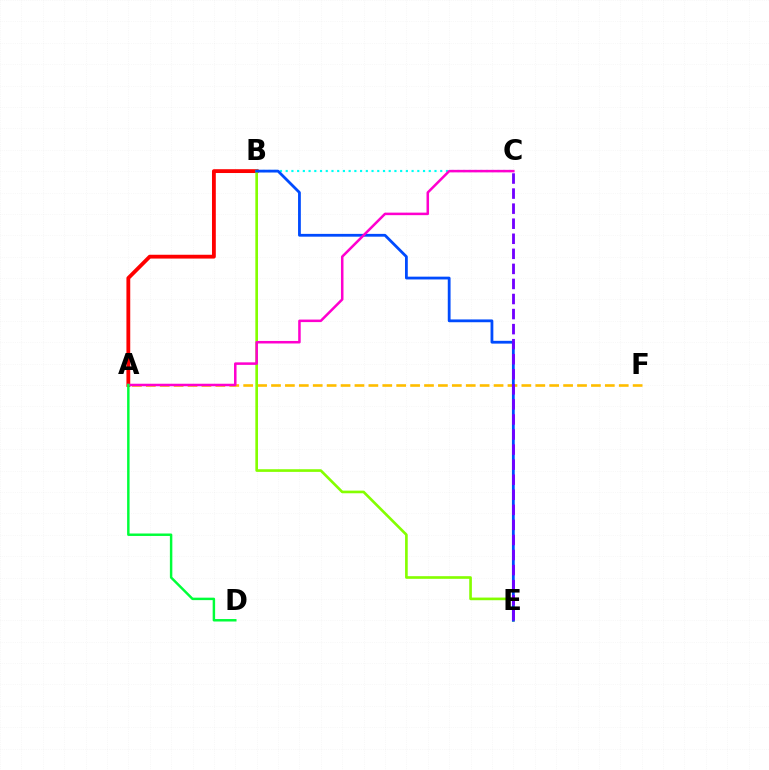{('B', 'C'): [{'color': '#00fff6', 'line_style': 'dotted', 'thickness': 1.55}], ('A', 'B'): [{'color': '#ff0000', 'line_style': 'solid', 'thickness': 2.75}], ('A', 'F'): [{'color': '#ffbd00', 'line_style': 'dashed', 'thickness': 1.89}], ('B', 'E'): [{'color': '#84ff00', 'line_style': 'solid', 'thickness': 1.91}, {'color': '#004bff', 'line_style': 'solid', 'thickness': 2.01}], ('A', 'C'): [{'color': '#ff00cf', 'line_style': 'solid', 'thickness': 1.82}], ('A', 'D'): [{'color': '#00ff39', 'line_style': 'solid', 'thickness': 1.77}], ('C', 'E'): [{'color': '#7200ff', 'line_style': 'dashed', 'thickness': 2.05}]}